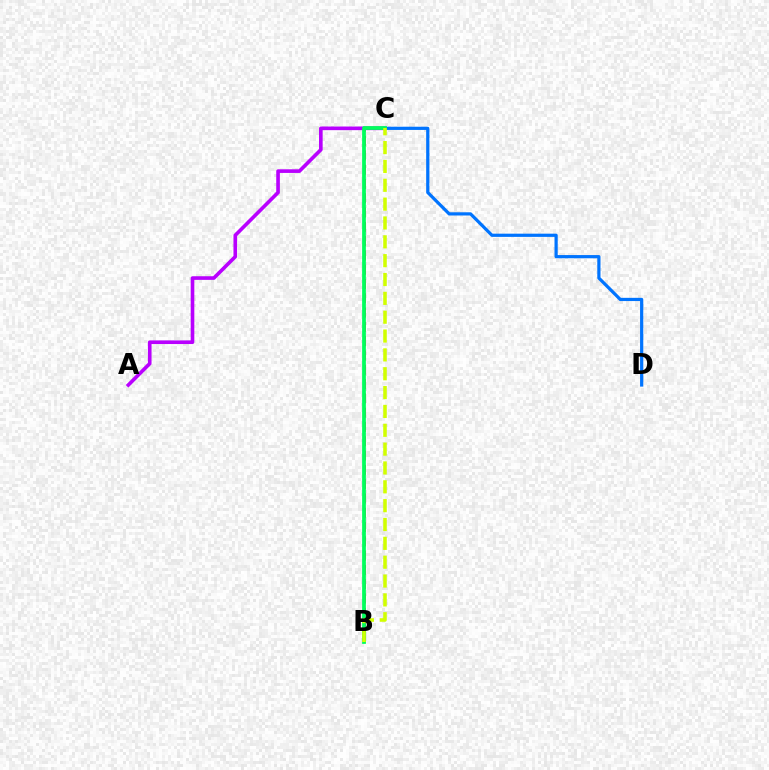{('C', 'D'): [{'color': '#0074ff', 'line_style': 'solid', 'thickness': 2.31}], ('B', 'C'): [{'color': '#ff0000', 'line_style': 'dashed', 'thickness': 1.94}, {'color': '#00ff5c', 'line_style': 'solid', 'thickness': 2.7}, {'color': '#d1ff00', 'line_style': 'dashed', 'thickness': 2.56}], ('A', 'C'): [{'color': '#b900ff', 'line_style': 'solid', 'thickness': 2.62}]}